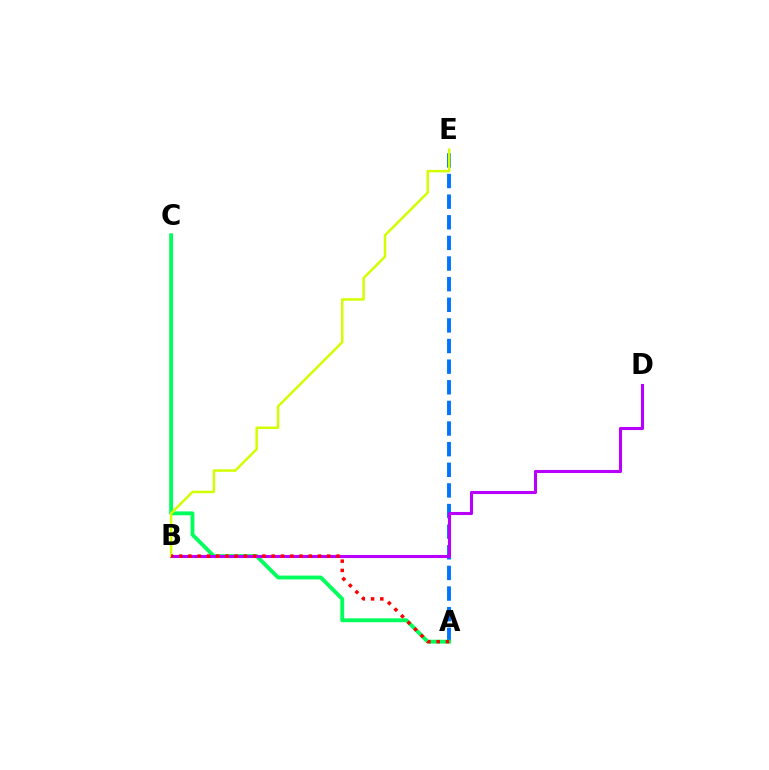{('A', 'E'): [{'color': '#0074ff', 'line_style': 'dashed', 'thickness': 2.8}], ('A', 'C'): [{'color': '#00ff5c', 'line_style': 'solid', 'thickness': 2.77}], ('B', 'D'): [{'color': '#b900ff', 'line_style': 'solid', 'thickness': 2.22}], ('B', 'E'): [{'color': '#d1ff00', 'line_style': 'solid', 'thickness': 1.79}], ('A', 'B'): [{'color': '#ff0000', 'line_style': 'dotted', 'thickness': 2.52}]}